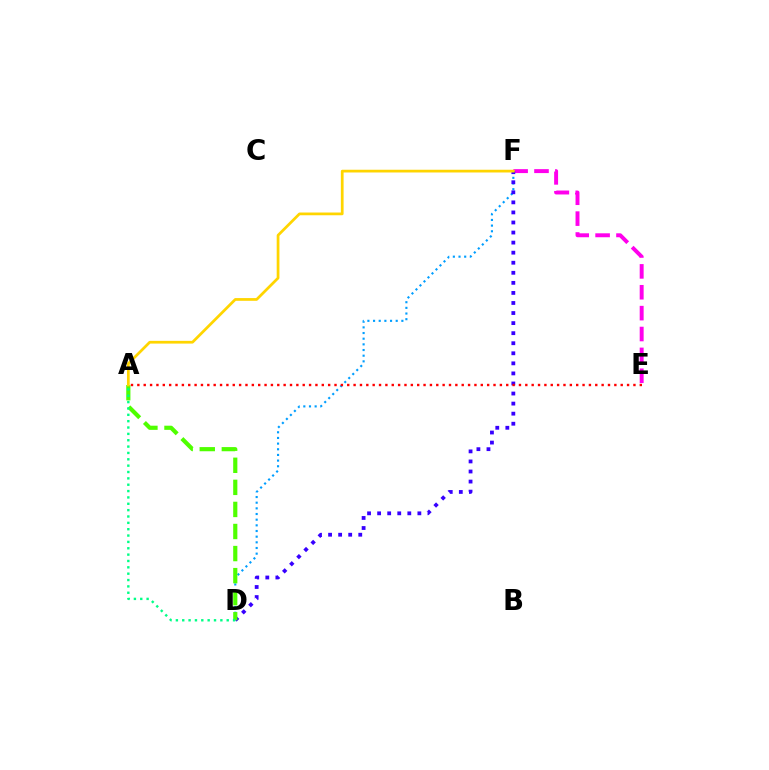{('D', 'F'): [{'color': '#009eff', 'line_style': 'dotted', 'thickness': 1.54}, {'color': '#3700ff', 'line_style': 'dotted', 'thickness': 2.73}], ('E', 'F'): [{'color': '#ff00ed', 'line_style': 'dashed', 'thickness': 2.84}], ('A', 'E'): [{'color': '#ff0000', 'line_style': 'dotted', 'thickness': 1.73}], ('A', 'D'): [{'color': '#4fff00', 'line_style': 'dashed', 'thickness': 3.0}, {'color': '#00ff86', 'line_style': 'dotted', 'thickness': 1.73}], ('A', 'F'): [{'color': '#ffd500', 'line_style': 'solid', 'thickness': 1.97}]}